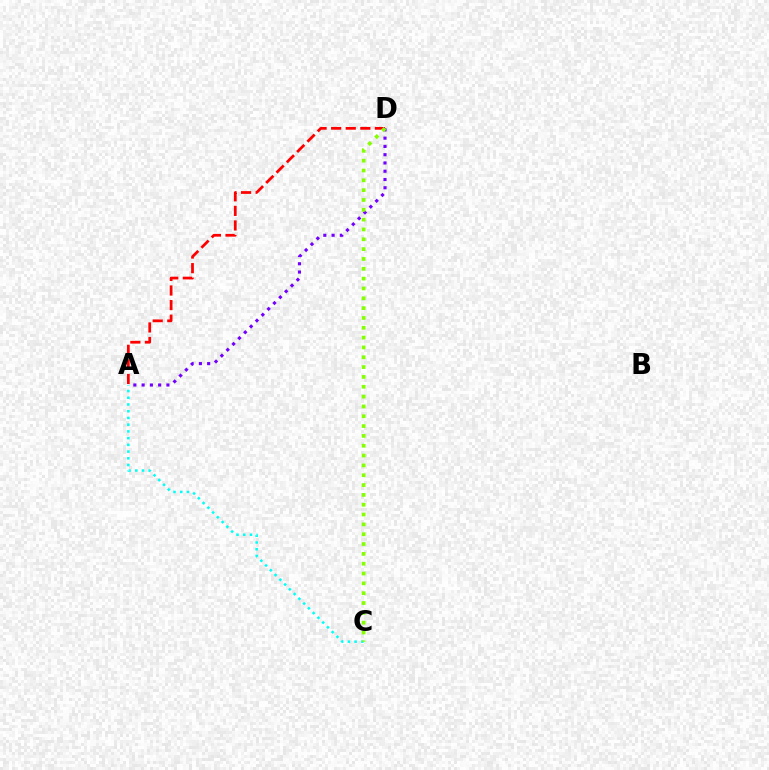{('A', 'D'): [{'color': '#7200ff', 'line_style': 'dotted', 'thickness': 2.25}, {'color': '#ff0000', 'line_style': 'dashed', 'thickness': 1.98}], ('A', 'C'): [{'color': '#00fff6', 'line_style': 'dotted', 'thickness': 1.83}], ('C', 'D'): [{'color': '#84ff00', 'line_style': 'dotted', 'thickness': 2.67}]}